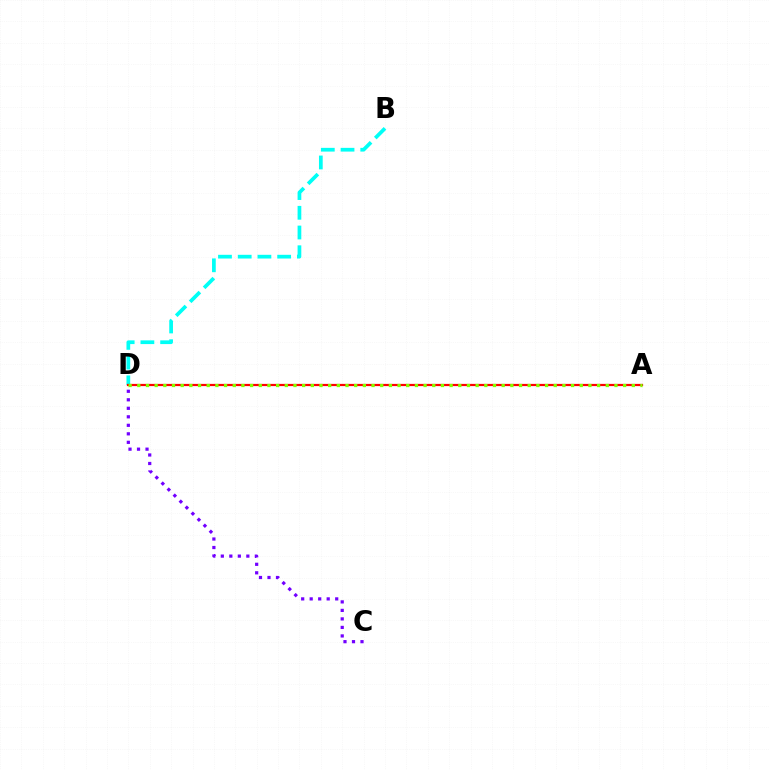{('B', 'D'): [{'color': '#00fff6', 'line_style': 'dashed', 'thickness': 2.68}], ('C', 'D'): [{'color': '#7200ff', 'line_style': 'dotted', 'thickness': 2.31}], ('A', 'D'): [{'color': '#ff0000', 'line_style': 'solid', 'thickness': 1.6}, {'color': '#84ff00', 'line_style': 'dotted', 'thickness': 2.36}]}